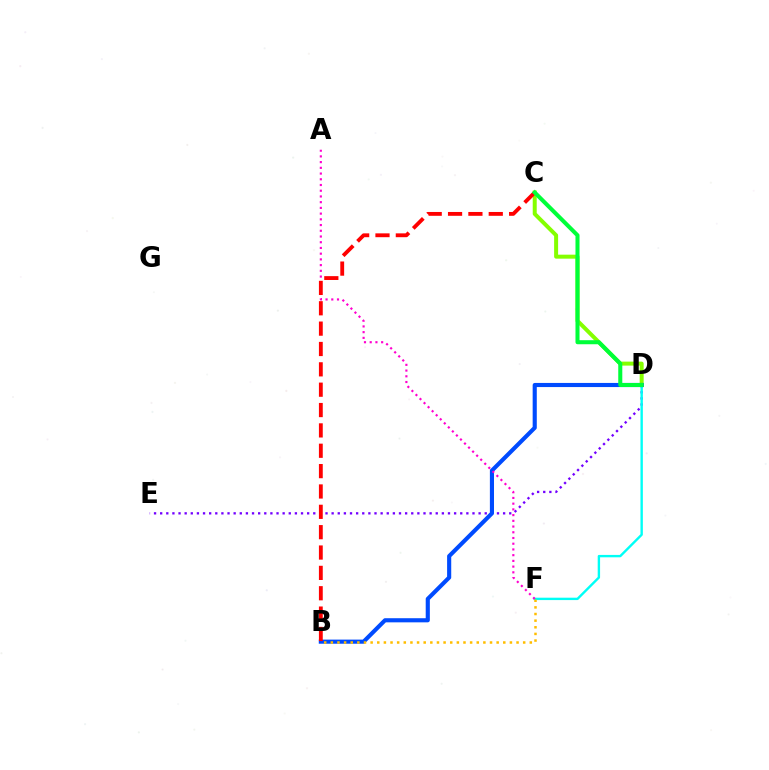{('D', 'E'): [{'color': '#7200ff', 'line_style': 'dotted', 'thickness': 1.66}], ('D', 'F'): [{'color': '#00fff6', 'line_style': 'solid', 'thickness': 1.72}], ('C', 'D'): [{'color': '#84ff00', 'line_style': 'solid', 'thickness': 2.87}, {'color': '#00ff39', 'line_style': 'solid', 'thickness': 2.91}], ('B', 'D'): [{'color': '#004bff', 'line_style': 'solid', 'thickness': 2.97}], ('A', 'F'): [{'color': '#ff00cf', 'line_style': 'dotted', 'thickness': 1.55}], ('B', 'C'): [{'color': '#ff0000', 'line_style': 'dashed', 'thickness': 2.77}], ('B', 'F'): [{'color': '#ffbd00', 'line_style': 'dotted', 'thickness': 1.8}]}